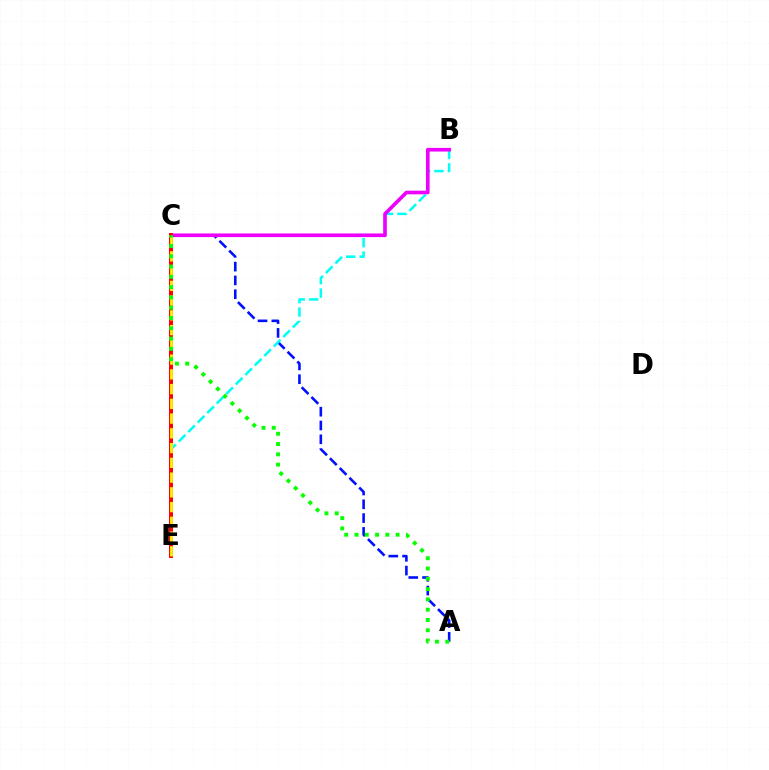{('A', 'C'): [{'color': '#0010ff', 'line_style': 'dashed', 'thickness': 1.87}, {'color': '#08ff00', 'line_style': 'dotted', 'thickness': 2.79}], ('B', 'E'): [{'color': '#00fff6', 'line_style': 'dashed', 'thickness': 1.83}], ('B', 'C'): [{'color': '#ee00ff', 'line_style': 'solid', 'thickness': 2.63}], ('C', 'E'): [{'color': '#ff0000', 'line_style': 'solid', 'thickness': 2.86}, {'color': '#fcf500', 'line_style': 'dashed', 'thickness': 2.0}]}